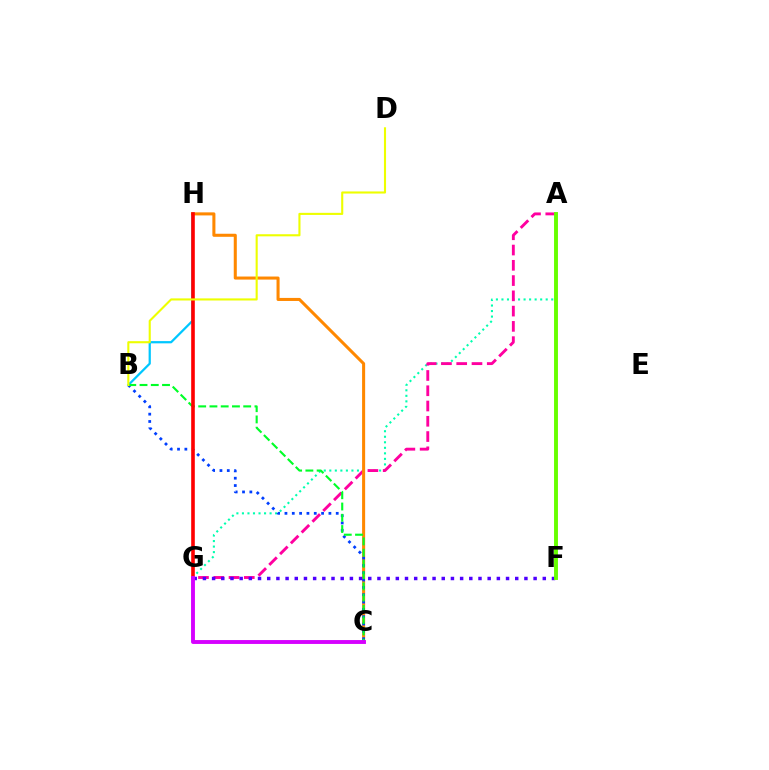{('B', 'H'): [{'color': '#00c7ff', 'line_style': 'solid', 'thickness': 1.61}], ('A', 'G'): [{'color': '#00ffaf', 'line_style': 'dotted', 'thickness': 1.5}, {'color': '#ff00a0', 'line_style': 'dashed', 'thickness': 2.07}], ('C', 'H'): [{'color': '#ff8800', 'line_style': 'solid', 'thickness': 2.2}], ('B', 'C'): [{'color': '#003fff', 'line_style': 'dotted', 'thickness': 1.99}, {'color': '#00ff27', 'line_style': 'dashed', 'thickness': 1.53}], ('G', 'H'): [{'color': '#ff0000', 'line_style': 'solid', 'thickness': 2.6}], ('B', 'D'): [{'color': '#eeff00', 'line_style': 'solid', 'thickness': 1.52}], ('F', 'G'): [{'color': '#4f00ff', 'line_style': 'dotted', 'thickness': 2.5}], ('C', 'G'): [{'color': '#d600ff', 'line_style': 'solid', 'thickness': 2.79}], ('A', 'F'): [{'color': '#66ff00', 'line_style': 'solid', 'thickness': 2.81}]}